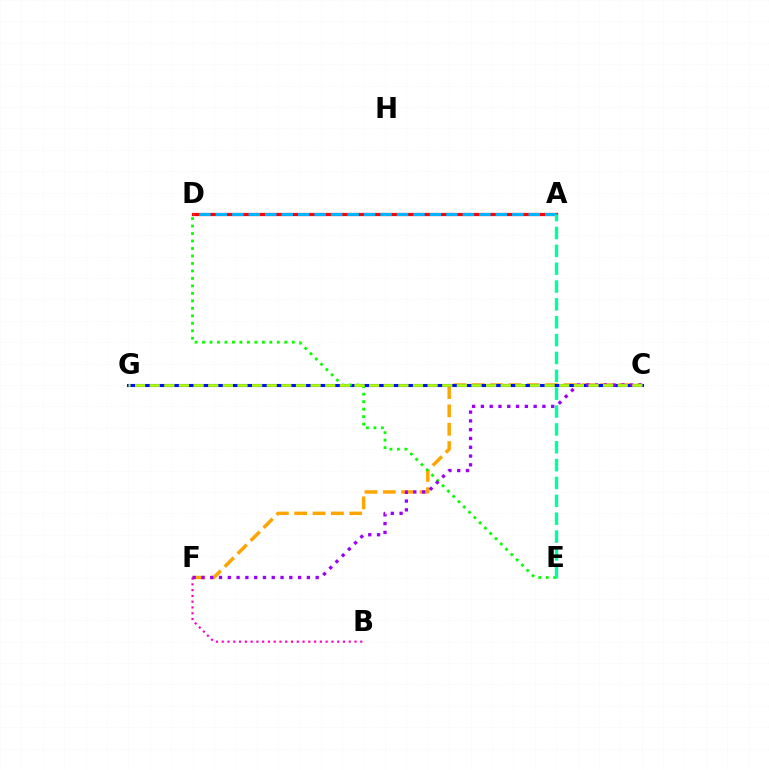{('C', 'F'): [{'color': '#ffa500', 'line_style': 'dashed', 'thickness': 2.49}, {'color': '#9b00ff', 'line_style': 'dotted', 'thickness': 2.39}], ('A', 'D'): [{'color': '#ff0000', 'line_style': 'solid', 'thickness': 2.31}, {'color': '#00b5ff', 'line_style': 'dashed', 'thickness': 2.24}], ('C', 'G'): [{'color': '#0010ff', 'line_style': 'solid', 'thickness': 2.22}, {'color': '#b3ff00', 'line_style': 'dashed', 'thickness': 1.99}], ('B', 'F'): [{'color': '#ff00bd', 'line_style': 'dotted', 'thickness': 1.57}], ('D', 'E'): [{'color': '#08ff00', 'line_style': 'dotted', 'thickness': 2.03}], ('A', 'E'): [{'color': '#00ff9d', 'line_style': 'dashed', 'thickness': 2.43}]}